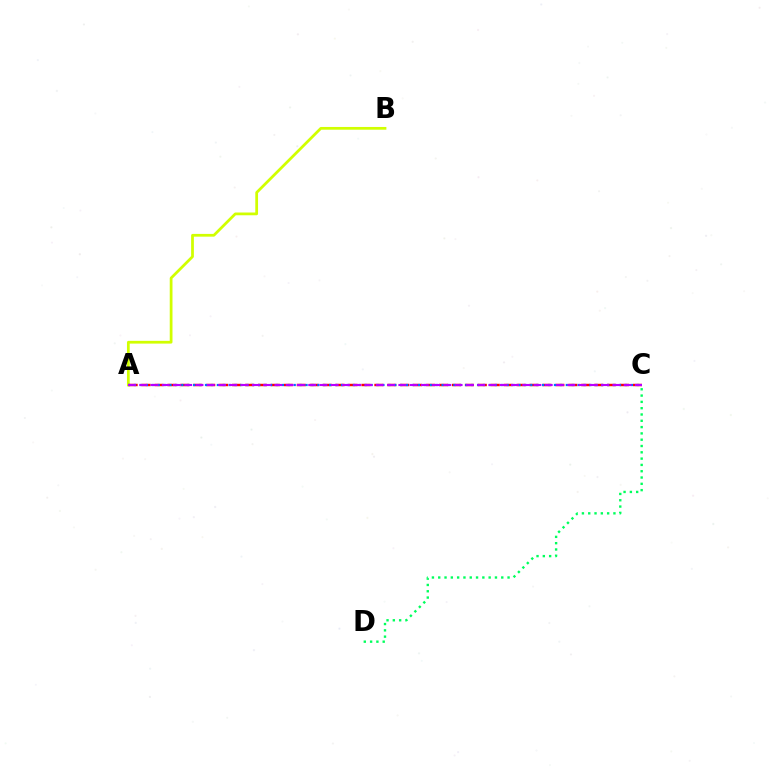{('C', 'D'): [{'color': '#00ff5c', 'line_style': 'dotted', 'thickness': 1.71}], ('A', 'B'): [{'color': '#d1ff00', 'line_style': 'solid', 'thickness': 1.98}], ('A', 'C'): [{'color': '#ff0000', 'line_style': 'dashed', 'thickness': 1.76}, {'color': '#0074ff', 'line_style': 'dotted', 'thickness': 1.61}, {'color': '#b900ff', 'line_style': 'dashed', 'thickness': 1.53}]}